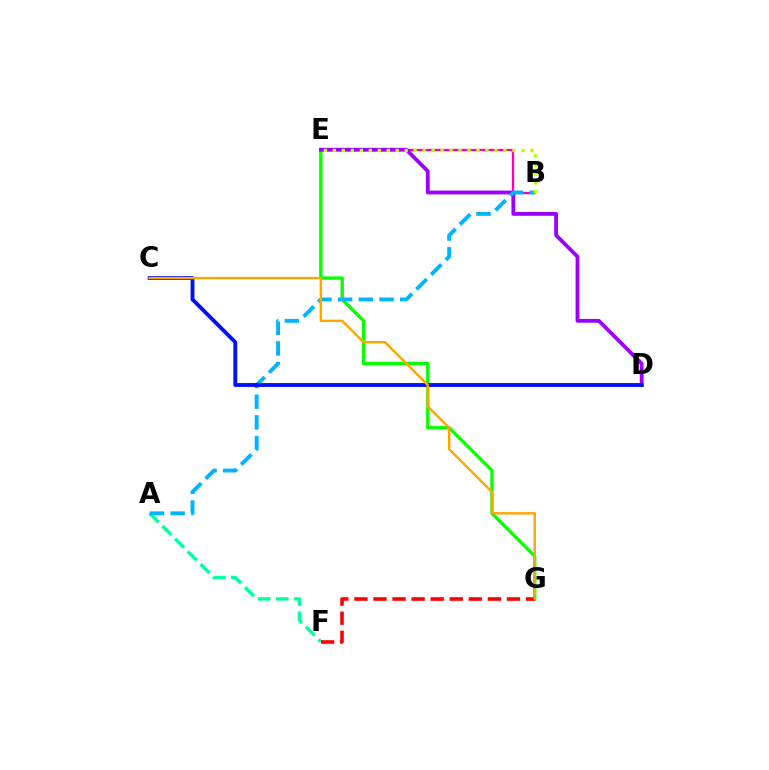{('E', 'G'): [{'color': '#08ff00', 'line_style': 'solid', 'thickness': 2.41}], ('B', 'E'): [{'color': '#ff00bd', 'line_style': 'solid', 'thickness': 1.64}, {'color': '#b3ff00', 'line_style': 'dotted', 'thickness': 2.44}], ('A', 'F'): [{'color': '#00ff9d', 'line_style': 'dashed', 'thickness': 2.44}], ('D', 'E'): [{'color': '#9b00ff', 'line_style': 'solid', 'thickness': 2.73}], ('A', 'B'): [{'color': '#00b5ff', 'line_style': 'dashed', 'thickness': 2.81}], ('C', 'D'): [{'color': '#0010ff', 'line_style': 'solid', 'thickness': 2.78}], ('F', 'G'): [{'color': '#ff0000', 'line_style': 'dashed', 'thickness': 2.59}], ('C', 'G'): [{'color': '#ffa500', 'line_style': 'solid', 'thickness': 1.74}]}